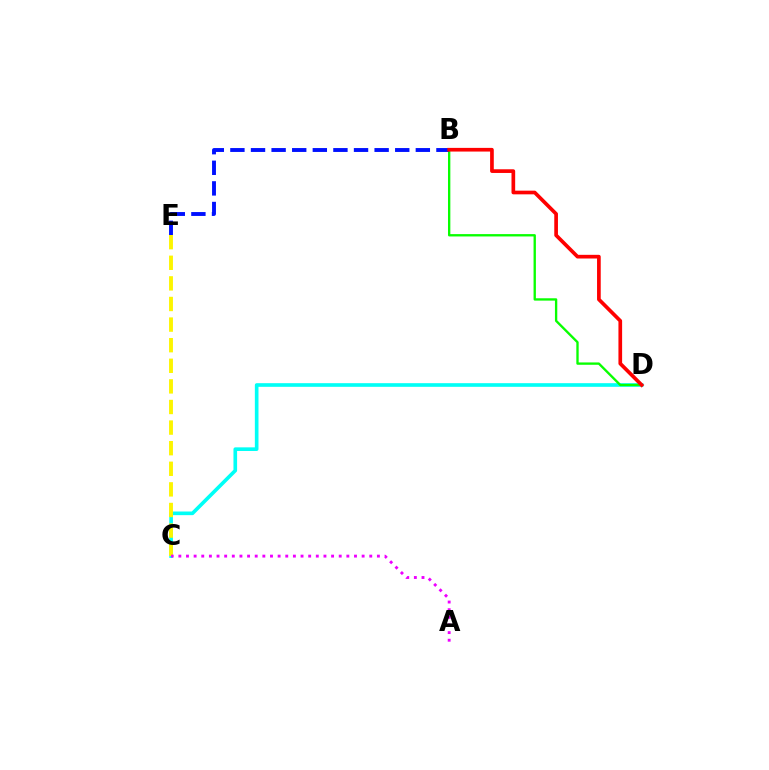{('C', 'D'): [{'color': '#00fff6', 'line_style': 'solid', 'thickness': 2.62}], ('C', 'E'): [{'color': '#fcf500', 'line_style': 'dashed', 'thickness': 2.8}], ('B', 'D'): [{'color': '#08ff00', 'line_style': 'solid', 'thickness': 1.69}, {'color': '#ff0000', 'line_style': 'solid', 'thickness': 2.65}], ('B', 'E'): [{'color': '#0010ff', 'line_style': 'dashed', 'thickness': 2.8}], ('A', 'C'): [{'color': '#ee00ff', 'line_style': 'dotted', 'thickness': 2.07}]}